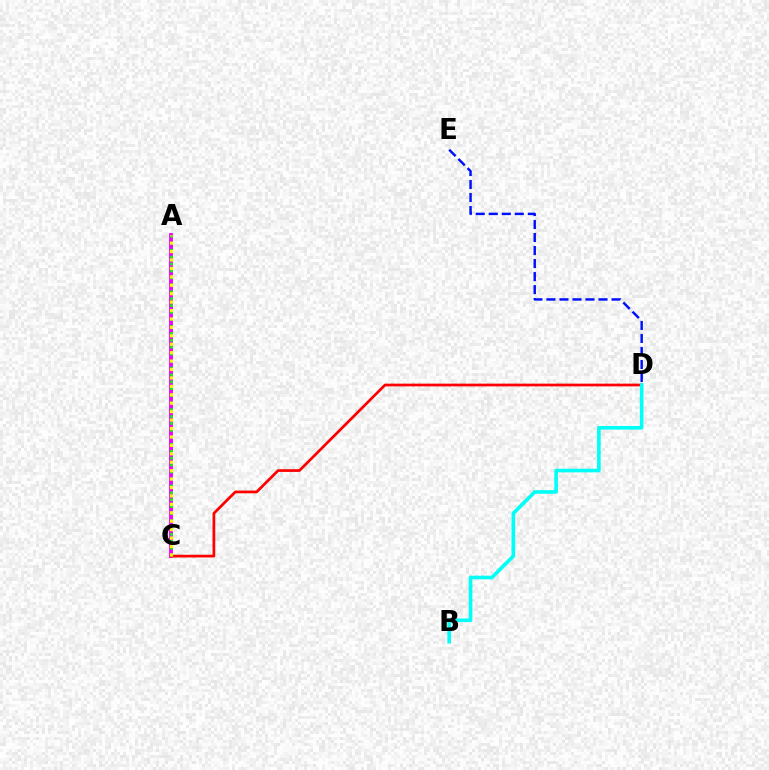{('A', 'C'): [{'color': '#ee00ff', 'line_style': 'solid', 'thickness': 2.78}, {'color': '#08ff00', 'line_style': 'dotted', 'thickness': 1.88}, {'color': '#fcf500', 'line_style': 'dotted', 'thickness': 2.29}], ('C', 'D'): [{'color': '#ff0000', 'line_style': 'solid', 'thickness': 1.96}], ('D', 'E'): [{'color': '#0010ff', 'line_style': 'dashed', 'thickness': 1.77}], ('B', 'D'): [{'color': '#00fff6', 'line_style': 'solid', 'thickness': 2.6}]}